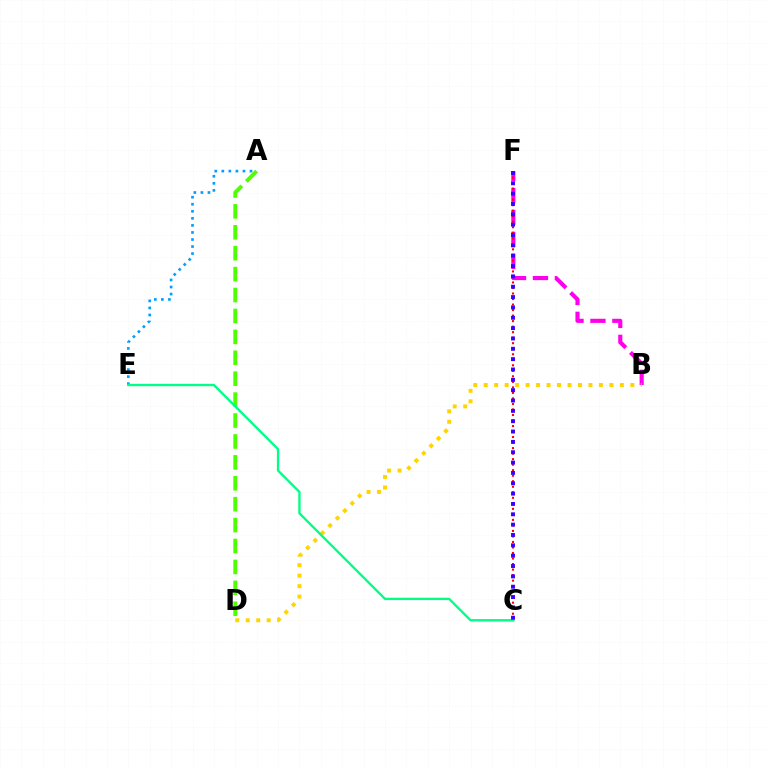{('B', 'F'): [{'color': '#ff00ed', 'line_style': 'dashed', 'thickness': 2.98}], ('C', 'F'): [{'color': '#ff0000', 'line_style': 'dotted', 'thickness': 1.5}, {'color': '#3700ff', 'line_style': 'dotted', 'thickness': 2.81}], ('A', 'E'): [{'color': '#009eff', 'line_style': 'dotted', 'thickness': 1.92}], ('B', 'D'): [{'color': '#ffd500', 'line_style': 'dotted', 'thickness': 2.85}], ('A', 'D'): [{'color': '#4fff00', 'line_style': 'dashed', 'thickness': 2.84}], ('C', 'E'): [{'color': '#00ff86', 'line_style': 'solid', 'thickness': 1.69}]}